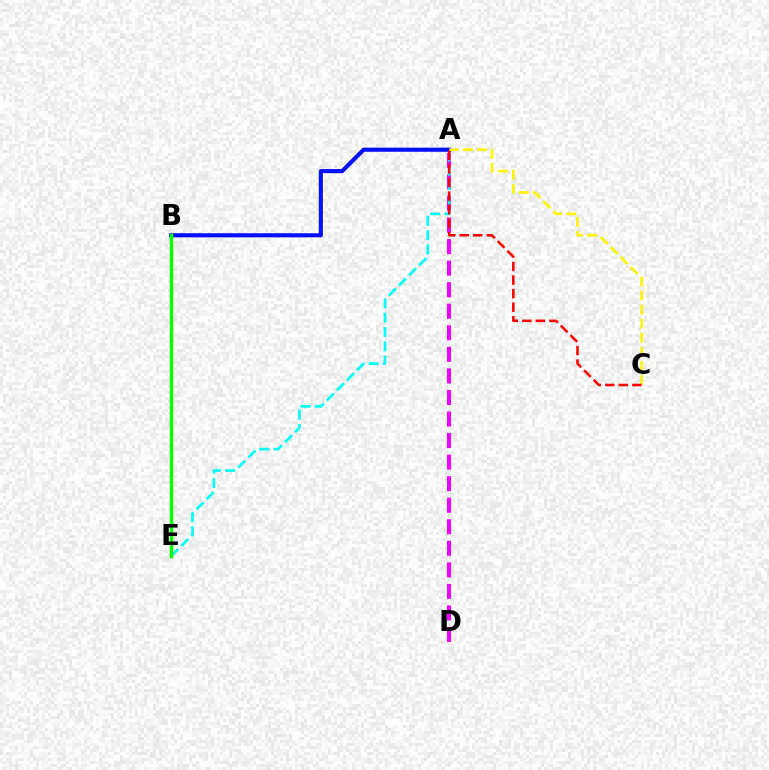{('A', 'D'): [{'color': '#ee00ff', 'line_style': 'dashed', 'thickness': 2.93}], ('A', 'E'): [{'color': '#00fff6', 'line_style': 'dashed', 'thickness': 1.94}], ('A', 'B'): [{'color': '#0010ff', 'line_style': 'solid', 'thickness': 2.94}], ('A', 'C'): [{'color': '#fcf500', 'line_style': 'dashed', 'thickness': 1.92}, {'color': '#ff0000', 'line_style': 'dashed', 'thickness': 1.84}], ('B', 'E'): [{'color': '#08ff00', 'line_style': 'solid', 'thickness': 2.5}]}